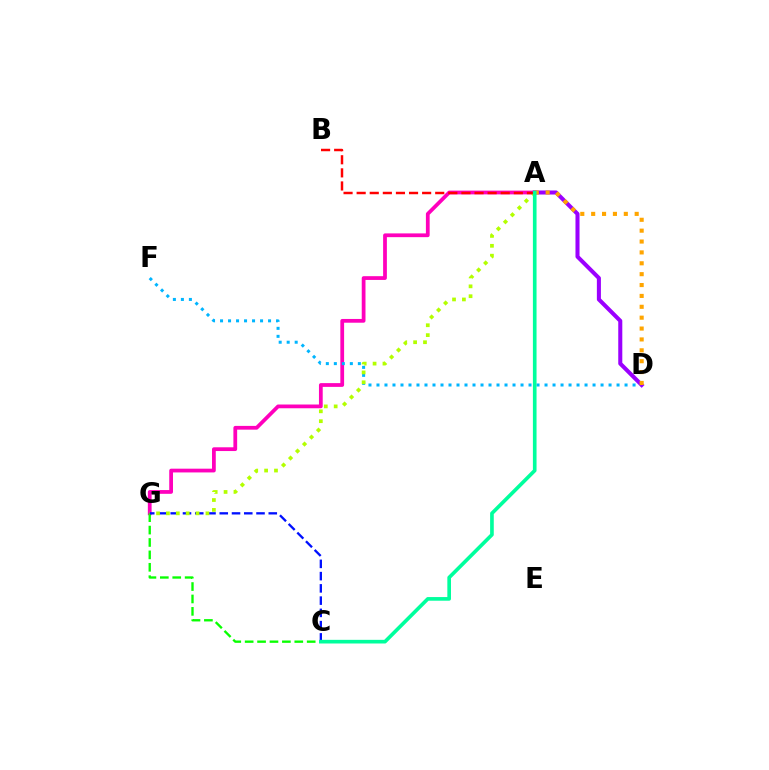{('A', 'G'): [{'color': '#ff00bd', 'line_style': 'solid', 'thickness': 2.7}, {'color': '#b3ff00', 'line_style': 'dotted', 'thickness': 2.68}], ('C', 'G'): [{'color': '#08ff00', 'line_style': 'dashed', 'thickness': 1.69}, {'color': '#0010ff', 'line_style': 'dashed', 'thickness': 1.66}], ('D', 'F'): [{'color': '#00b5ff', 'line_style': 'dotted', 'thickness': 2.17}], ('A', 'D'): [{'color': '#9b00ff', 'line_style': 'solid', 'thickness': 2.91}, {'color': '#ffa500', 'line_style': 'dotted', 'thickness': 2.96}], ('A', 'B'): [{'color': '#ff0000', 'line_style': 'dashed', 'thickness': 1.78}], ('A', 'C'): [{'color': '#00ff9d', 'line_style': 'solid', 'thickness': 2.63}]}